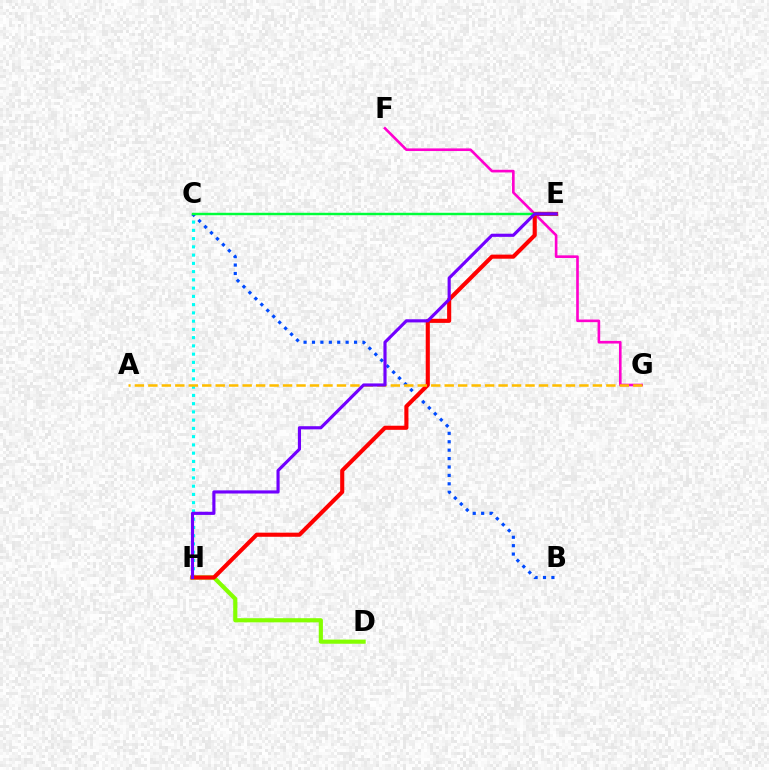{('F', 'G'): [{'color': '#ff00cf', 'line_style': 'solid', 'thickness': 1.9}], ('C', 'H'): [{'color': '#00fff6', 'line_style': 'dotted', 'thickness': 2.24}], ('B', 'C'): [{'color': '#004bff', 'line_style': 'dotted', 'thickness': 2.29}], ('D', 'H'): [{'color': '#84ff00', 'line_style': 'solid', 'thickness': 2.99}], ('E', 'H'): [{'color': '#ff0000', 'line_style': 'solid', 'thickness': 2.96}, {'color': '#7200ff', 'line_style': 'solid', 'thickness': 2.26}], ('C', 'E'): [{'color': '#00ff39', 'line_style': 'solid', 'thickness': 1.75}], ('A', 'G'): [{'color': '#ffbd00', 'line_style': 'dashed', 'thickness': 1.83}]}